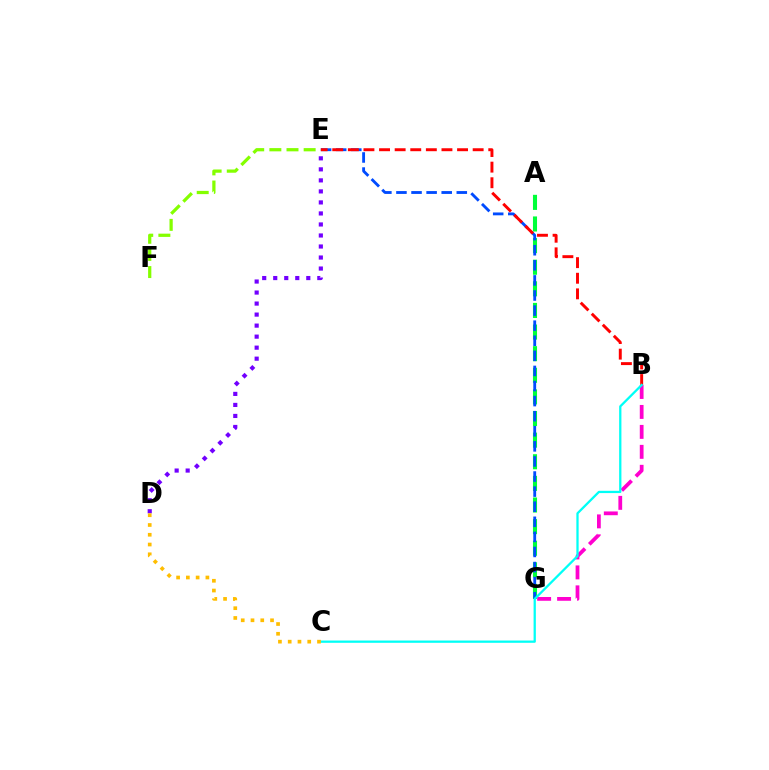{('B', 'G'): [{'color': '#ff00cf', 'line_style': 'dashed', 'thickness': 2.71}], ('D', 'E'): [{'color': '#7200ff', 'line_style': 'dotted', 'thickness': 2.99}], ('A', 'G'): [{'color': '#00ff39', 'line_style': 'dashed', 'thickness': 2.94}], ('E', 'G'): [{'color': '#004bff', 'line_style': 'dashed', 'thickness': 2.05}], ('B', 'E'): [{'color': '#ff0000', 'line_style': 'dashed', 'thickness': 2.12}], ('E', 'F'): [{'color': '#84ff00', 'line_style': 'dashed', 'thickness': 2.33}], ('B', 'C'): [{'color': '#00fff6', 'line_style': 'solid', 'thickness': 1.64}], ('C', 'D'): [{'color': '#ffbd00', 'line_style': 'dotted', 'thickness': 2.65}]}